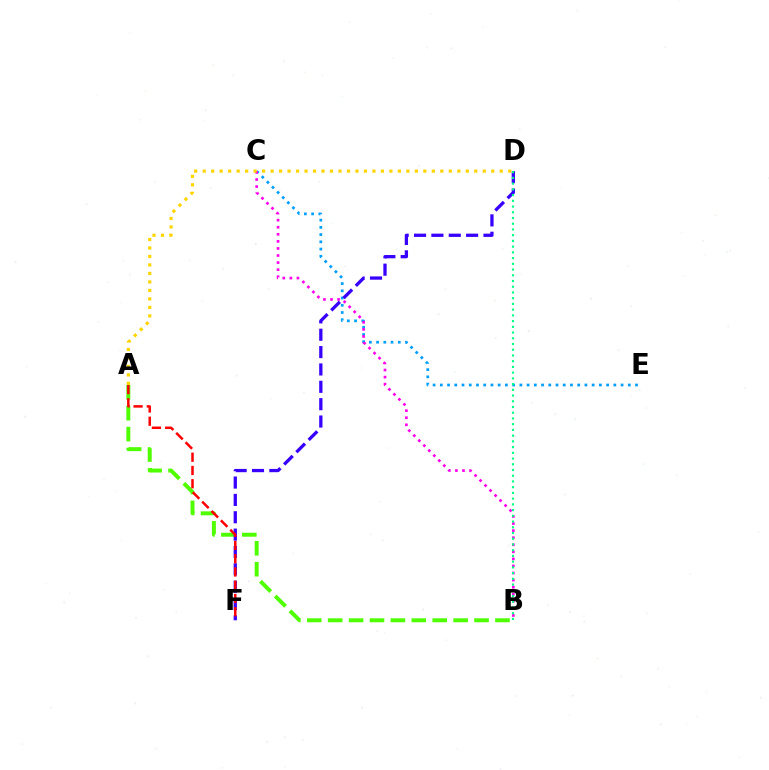{('C', 'E'): [{'color': '#009eff', 'line_style': 'dotted', 'thickness': 1.96}], ('A', 'B'): [{'color': '#4fff00', 'line_style': 'dashed', 'thickness': 2.84}], ('B', 'C'): [{'color': '#ff00ed', 'line_style': 'dotted', 'thickness': 1.92}], ('D', 'F'): [{'color': '#3700ff', 'line_style': 'dashed', 'thickness': 2.36}], ('A', 'F'): [{'color': '#ff0000', 'line_style': 'dashed', 'thickness': 1.8}], ('B', 'D'): [{'color': '#00ff86', 'line_style': 'dotted', 'thickness': 1.56}], ('A', 'D'): [{'color': '#ffd500', 'line_style': 'dotted', 'thickness': 2.31}]}